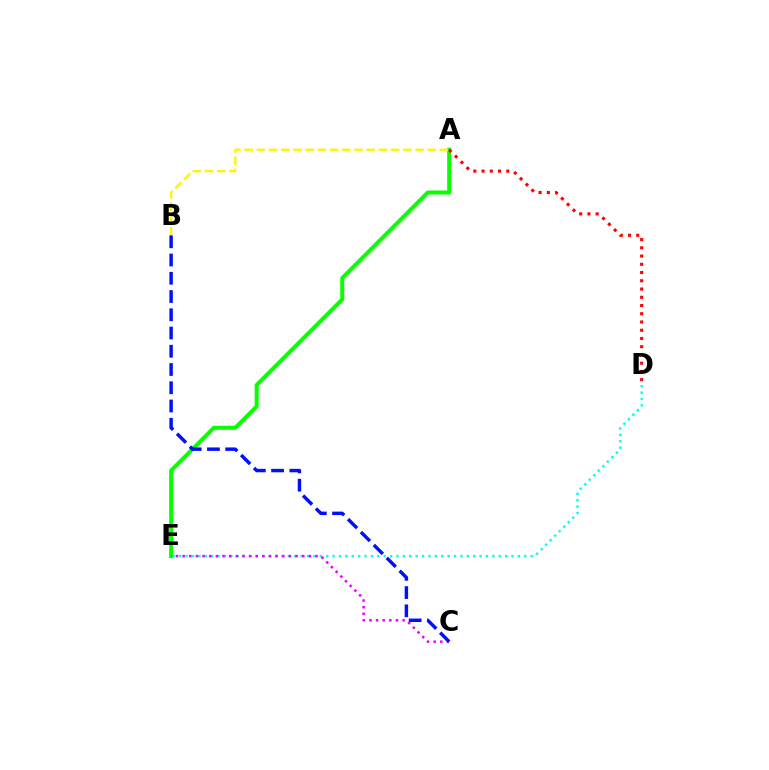{('A', 'E'): [{'color': '#08ff00', 'line_style': 'solid', 'thickness': 2.88}], ('D', 'E'): [{'color': '#00fff6', 'line_style': 'dotted', 'thickness': 1.74}], ('A', 'D'): [{'color': '#ff0000', 'line_style': 'dotted', 'thickness': 2.24}], ('A', 'B'): [{'color': '#fcf500', 'line_style': 'dashed', 'thickness': 1.66}], ('C', 'E'): [{'color': '#ee00ff', 'line_style': 'dotted', 'thickness': 1.8}], ('B', 'C'): [{'color': '#0010ff', 'line_style': 'dashed', 'thickness': 2.48}]}